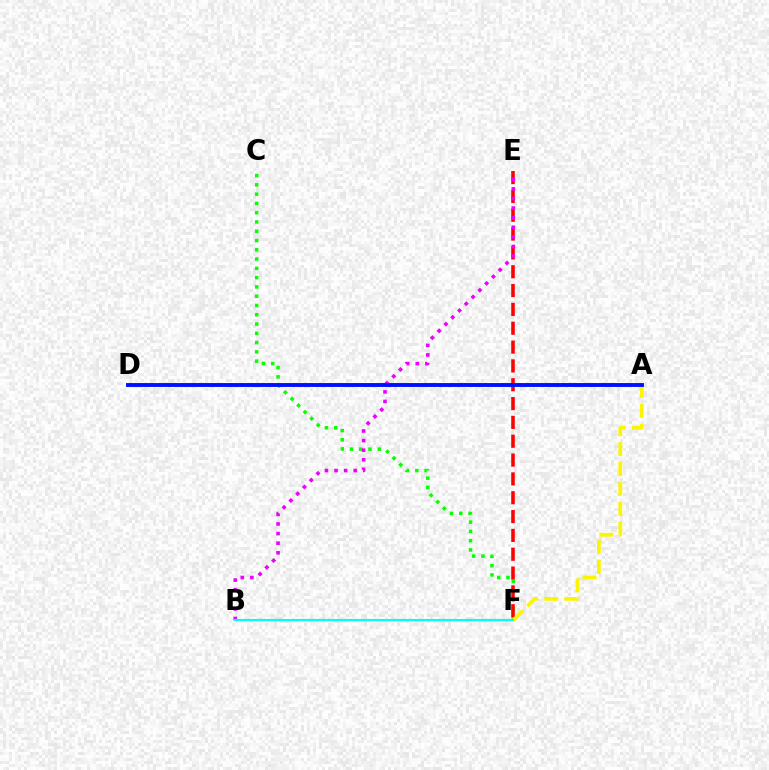{('C', 'F'): [{'color': '#08ff00', 'line_style': 'dotted', 'thickness': 2.52}], ('E', 'F'): [{'color': '#ff0000', 'line_style': 'dashed', 'thickness': 2.56}], ('B', 'E'): [{'color': '#ee00ff', 'line_style': 'dotted', 'thickness': 2.61}], ('A', 'F'): [{'color': '#fcf500', 'line_style': 'dashed', 'thickness': 2.7}], ('B', 'F'): [{'color': '#00fff6', 'line_style': 'solid', 'thickness': 1.54}], ('A', 'D'): [{'color': '#0010ff', 'line_style': 'solid', 'thickness': 2.8}]}